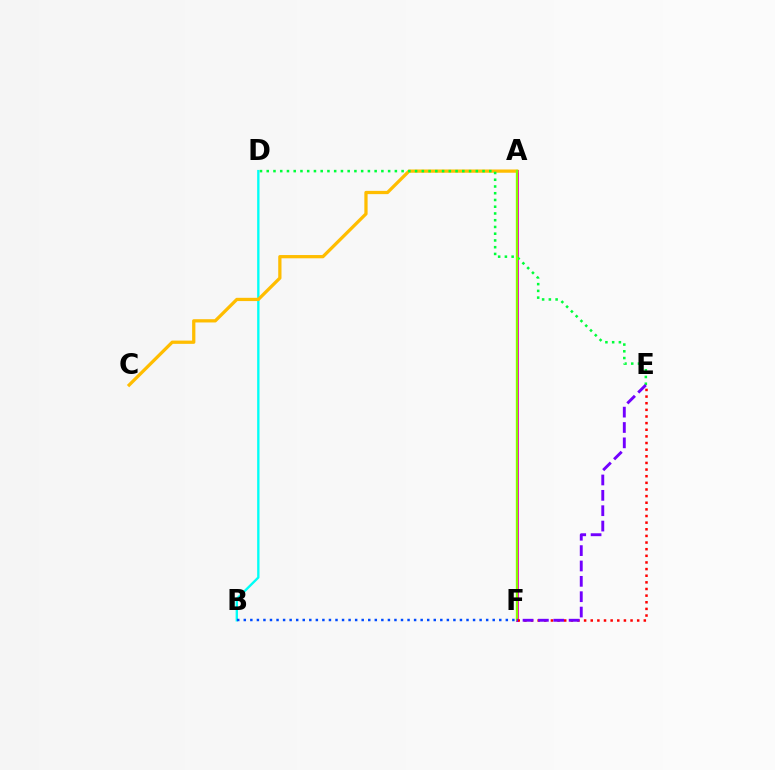{('B', 'D'): [{'color': '#00fff6', 'line_style': 'solid', 'thickness': 1.7}], ('A', 'F'): [{'color': '#ff00cf', 'line_style': 'solid', 'thickness': 2.18}, {'color': '#84ff00', 'line_style': 'solid', 'thickness': 1.67}], ('A', 'C'): [{'color': '#ffbd00', 'line_style': 'solid', 'thickness': 2.34}], ('D', 'E'): [{'color': '#00ff39', 'line_style': 'dotted', 'thickness': 1.83}], ('E', 'F'): [{'color': '#ff0000', 'line_style': 'dotted', 'thickness': 1.8}, {'color': '#7200ff', 'line_style': 'dashed', 'thickness': 2.09}], ('B', 'F'): [{'color': '#004bff', 'line_style': 'dotted', 'thickness': 1.78}]}